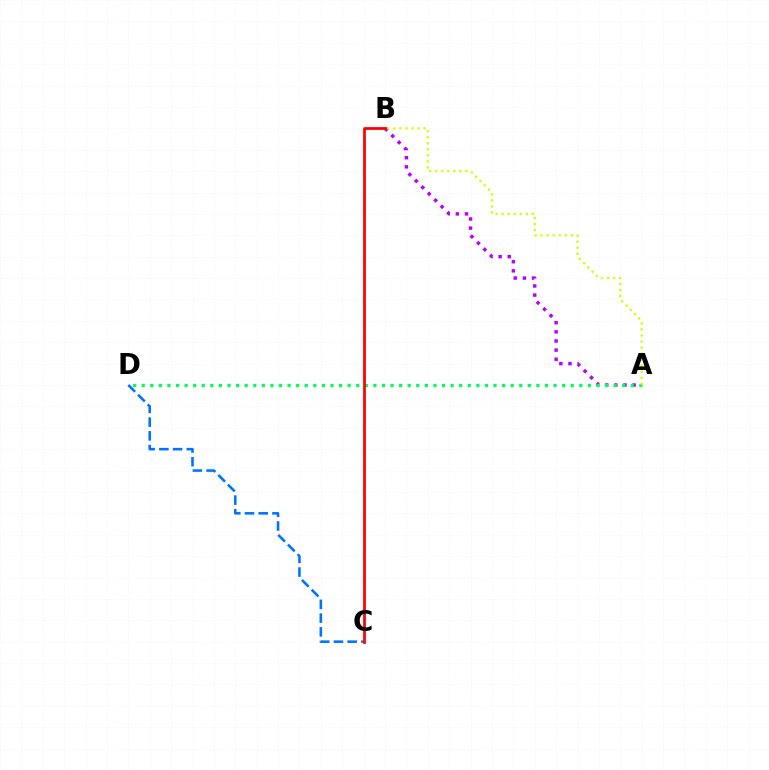{('A', 'B'): [{'color': '#b900ff', 'line_style': 'dotted', 'thickness': 2.48}, {'color': '#d1ff00', 'line_style': 'dotted', 'thickness': 1.64}], ('C', 'D'): [{'color': '#0074ff', 'line_style': 'dashed', 'thickness': 1.87}], ('A', 'D'): [{'color': '#00ff5c', 'line_style': 'dotted', 'thickness': 2.33}], ('B', 'C'): [{'color': '#ff0000', 'line_style': 'solid', 'thickness': 1.99}]}